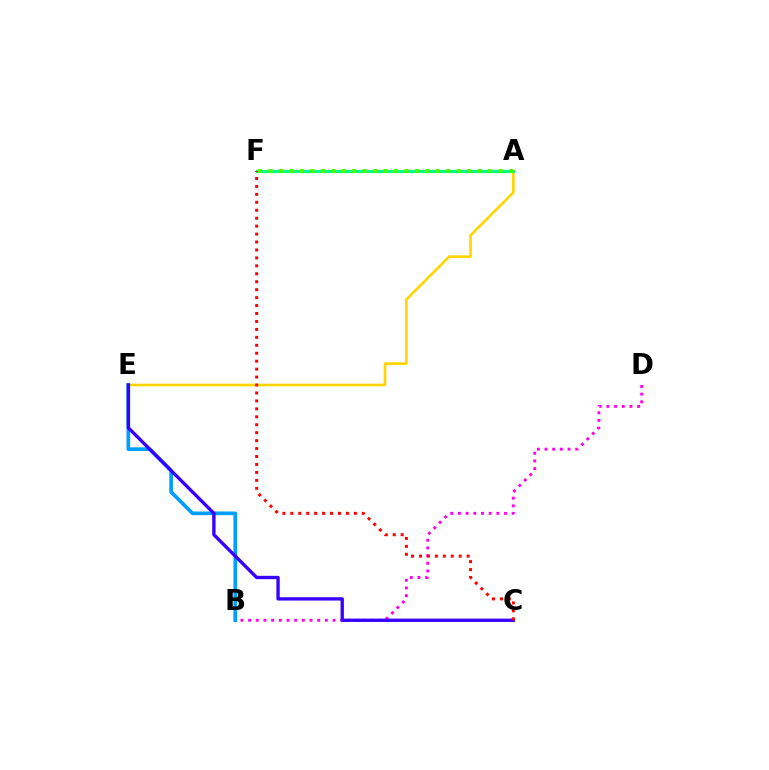{('B', 'D'): [{'color': '#ff00ed', 'line_style': 'dotted', 'thickness': 2.09}], ('A', 'E'): [{'color': '#ffd500', 'line_style': 'solid', 'thickness': 1.9}], ('A', 'F'): [{'color': '#00ff86', 'line_style': 'solid', 'thickness': 2.28}, {'color': '#4fff00', 'line_style': 'dotted', 'thickness': 2.84}], ('B', 'E'): [{'color': '#009eff', 'line_style': 'solid', 'thickness': 2.64}], ('C', 'E'): [{'color': '#3700ff', 'line_style': 'solid', 'thickness': 2.4}], ('C', 'F'): [{'color': '#ff0000', 'line_style': 'dotted', 'thickness': 2.16}]}